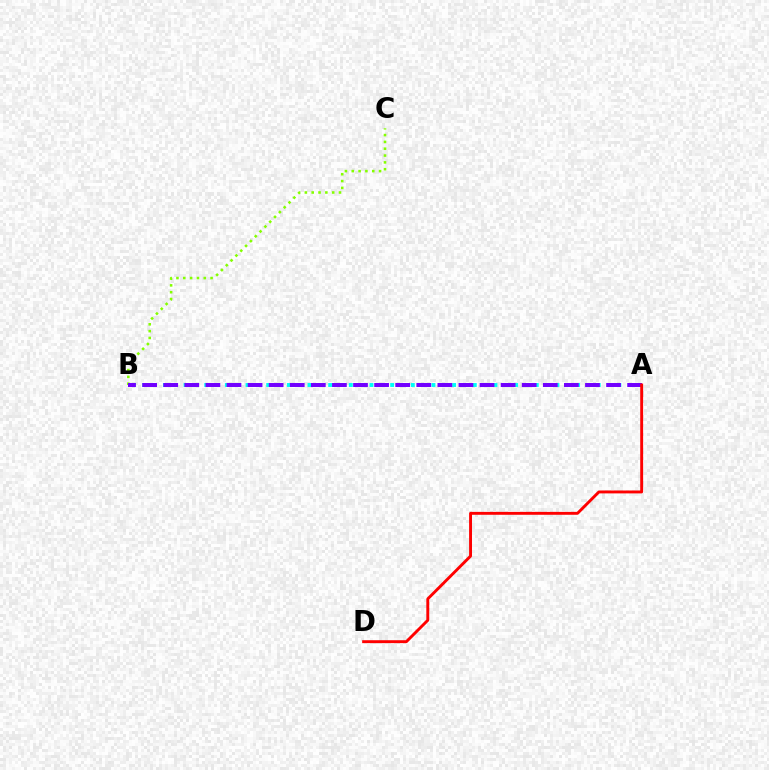{('B', 'C'): [{'color': '#84ff00', 'line_style': 'dotted', 'thickness': 1.85}], ('A', 'B'): [{'color': '#00fff6', 'line_style': 'dotted', 'thickness': 2.81}, {'color': '#7200ff', 'line_style': 'dashed', 'thickness': 2.86}], ('A', 'D'): [{'color': '#ff0000', 'line_style': 'solid', 'thickness': 2.09}]}